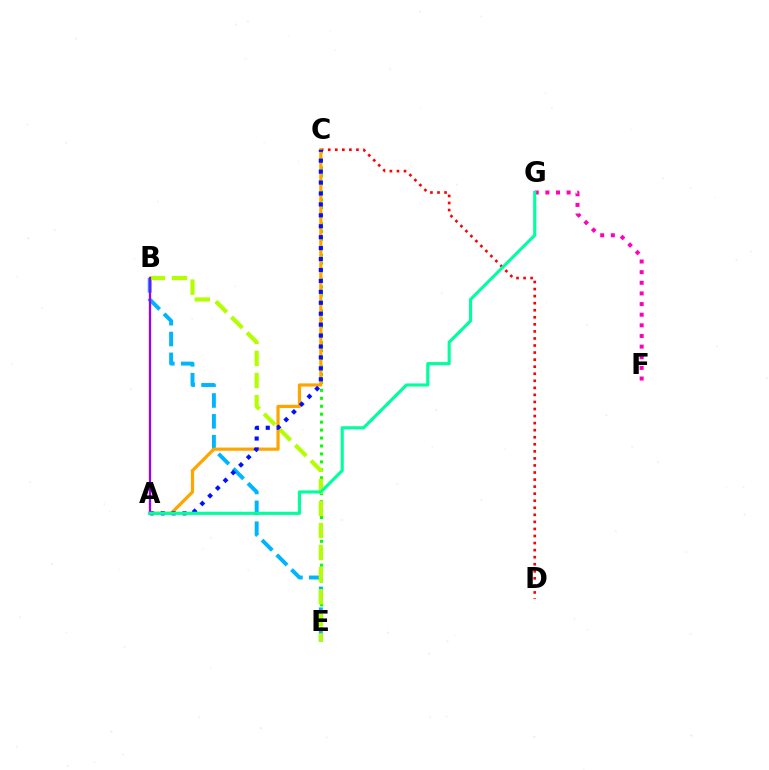{('C', 'E'): [{'color': '#08ff00', 'line_style': 'dotted', 'thickness': 2.16}], ('F', 'G'): [{'color': '#ff00bd', 'line_style': 'dotted', 'thickness': 2.89}], ('B', 'E'): [{'color': '#00b5ff', 'line_style': 'dashed', 'thickness': 2.83}, {'color': '#b3ff00', 'line_style': 'dashed', 'thickness': 3.0}], ('C', 'D'): [{'color': '#ff0000', 'line_style': 'dotted', 'thickness': 1.92}], ('A', 'C'): [{'color': '#ffa500', 'line_style': 'solid', 'thickness': 2.32}, {'color': '#0010ff', 'line_style': 'dotted', 'thickness': 2.97}], ('A', 'B'): [{'color': '#9b00ff', 'line_style': 'solid', 'thickness': 1.66}], ('A', 'G'): [{'color': '#00ff9d', 'line_style': 'solid', 'thickness': 2.25}]}